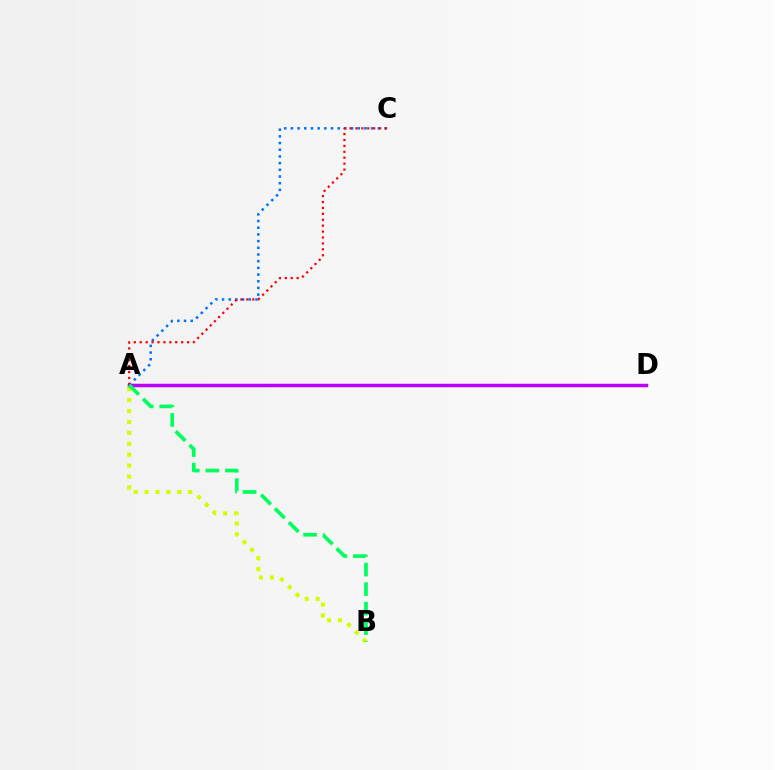{('A', 'B'): [{'color': '#d1ff00', 'line_style': 'dotted', 'thickness': 2.97}, {'color': '#00ff5c', 'line_style': 'dashed', 'thickness': 2.65}], ('A', 'C'): [{'color': '#0074ff', 'line_style': 'dotted', 'thickness': 1.82}, {'color': '#ff0000', 'line_style': 'dotted', 'thickness': 1.61}], ('A', 'D'): [{'color': '#b900ff', 'line_style': 'solid', 'thickness': 2.51}]}